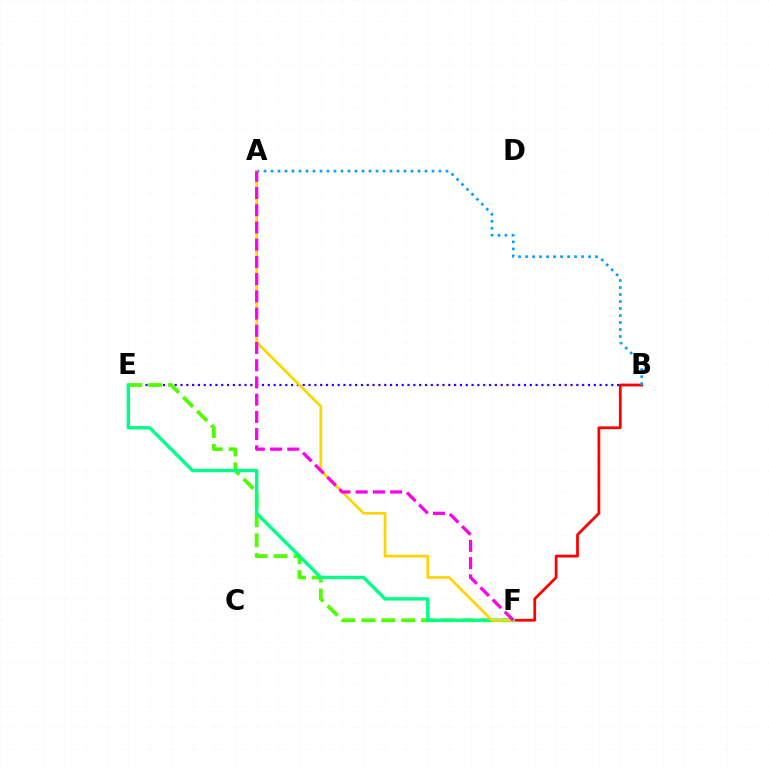{('B', 'E'): [{'color': '#3700ff', 'line_style': 'dotted', 'thickness': 1.58}], ('B', 'F'): [{'color': '#ff0000', 'line_style': 'solid', 'thickness': 1.98}], ('E', 'F'): [{'color': '#4fff00', 'line_style': 'dashed', 'thickness': 2.71}, {'color': '#00ff86', 'line_style': 'solid', 'thickness': 2.44}], ('A', 'B'): [{'color': '#009eff', 'line_style': 'dotted', 'thickness': 1.9}], ('A', 'F'): [{'color': '#ffd500', 'line_style': 'solid', 'thickness': 1.96}, {'color': '#ff00ed', 'line_style': 'dashed', 'thickness': 2.34}]}